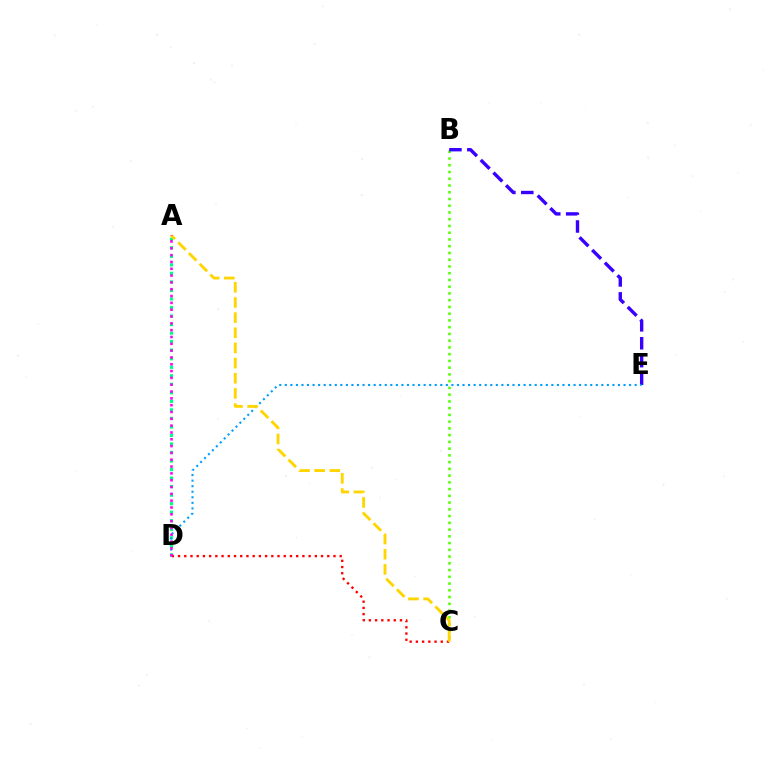{('A', 'D'): [{'color': '#00ff86', 'line_style': 'dotted', 'thickness': 2.32}, {'color': '#ff00ed', 'line_style': 'dotted', 'thickness': 1.85}], ('C', 'D'): [{'color': '#ff0000', 'line_style': 'dotted', 'thickness': 1.69}], ('B', 'C'): [{'color': '#4fff00', 'line_style': 'dotted', 'thickness': 1.83}], ('B', 'E'): [{'color': '#3700ff', 'line_style': 'dashed', 'thickness': 2.43}], ('D', 'E'): [{'color': '#009eff', 'line_style': 'dotted', 'thickness': 1.51}], ('A', 'C'): [{'color': '#ffd500', 'line_style': 'dashed', 'thickness': 2.06}]}